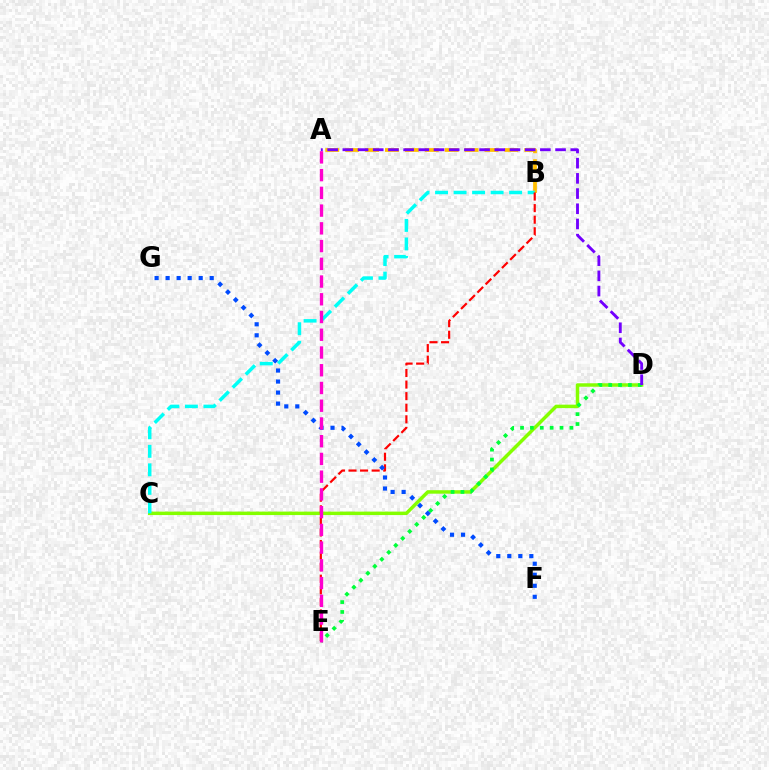{('A', 'B'): [{'color': '#ffbd00', 'line_style': 'dashed', 'thickness': 2.7}], ('C', 'D'): [{'color': '#84ff00', 'line_style': 'solid', 'thickness': 2.5}], ('B', 'C'): [{'color': '#00fff6', 'line_style': 'dashed', 'thickness': 2.52}], ('D', 'E'): [{'color': '#00ff39', 'line_style': 'dotted', 'thickness': 2.68}], ('B', 'E'): [{'color': '#ff0000', 'line_style': 'dashed', 'thickness': 1.57}], ('A', 'D'): [{'color': '#7200ff', 'line_style': 'dashed', 'thickness': 2.06}], ('F', 'G'): [{'color': '#004bff', 'line_style': 'dotted', 'thickness': 2.99}], ('A', 'E'): [{'color': '#ff00cf', 'line_style': 'dashed', 'thickness': 2.41}]}